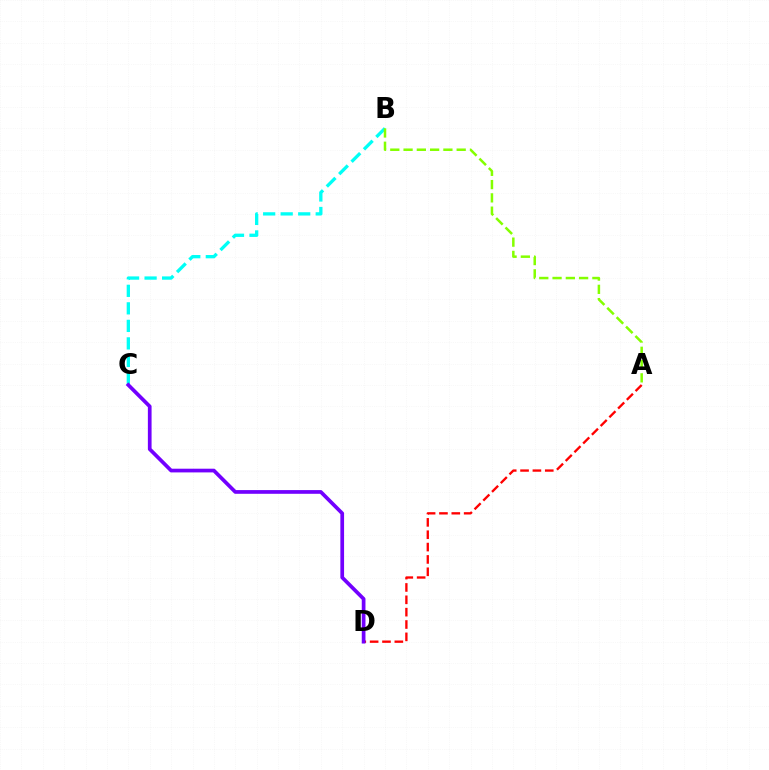{('A', 'D'): [{'color': '#ff0000', 'line_style': 'dashed', 'thickness': 1.68}], ('B', 'C'): [{'color': '#00fff6', 'line_style': 'dashed', 'thickness': 2.38}], ('A', 'B'): [{'color': '#84ff00', 'line_style': 'dashed', 'thickness': 1.8}], ('C', 'D'): [{'color': '#7200ff', 'line_style': 'solid', 'thickness': 2.67}]}